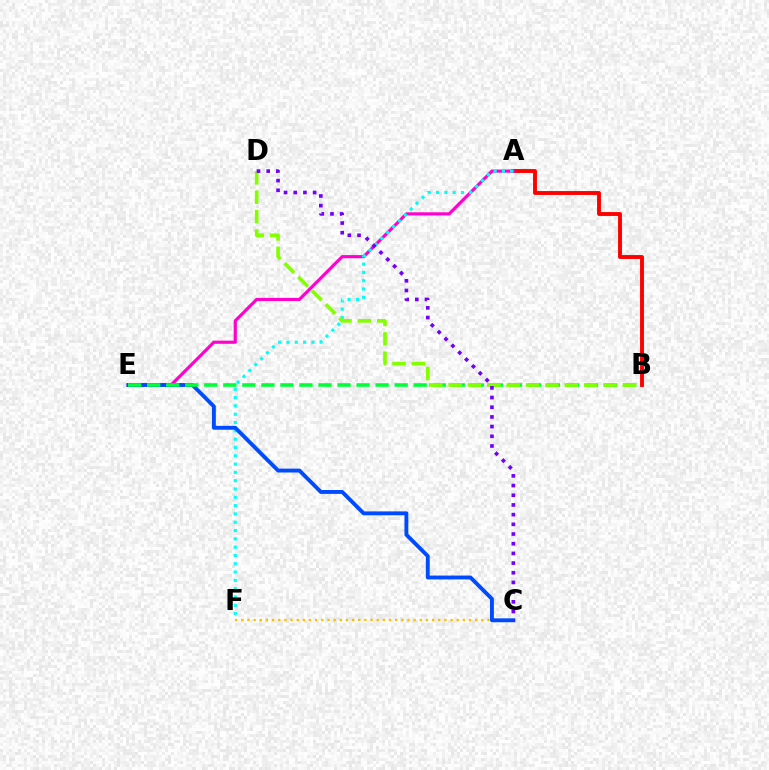{('C', 'F'): [{'color': '#ffbd00', 'line_style': 'dotted', 'thickness': 1.67}], ('A', 'B'): [{'color': '#ff0000', 'line_style': 'solid', 'thickness': 2.8}], ('A', 'E'): [{'color': '#ff00cf', 'line_style': 'solid', 'thickness': 2.27}], ('A', 'F'): [{'color': '#00fff6', 'line_style': 'dotted', 'thickness': 2.26}], ('C', 'E'): [{'color': '#004bff', 'line_style': 'solid', 'thickness': 2.8}], ('B', 'E'): [{'color': '#00ff39', 'line_style': 'dashed', 'thickness': 2.59}], ('B', 'D'): [{'color': '#84ff00', 'line_style': 'dashed', 'thickness': 2.63}], ('C', 'D'): [{'color': '#7200ff', 'line_style': 'dotted', 'thickness': 2.63}]}